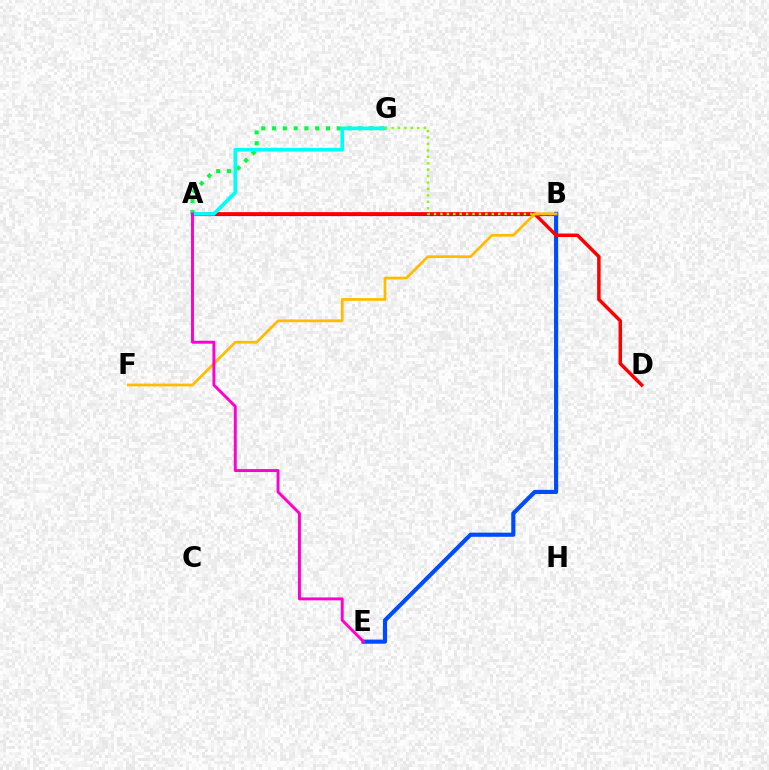{('A', 'B'): [{'color': '#7200ff', 'line_style': 'solid', 'thickness': 2.3}], ('B', 'E'): [{'color': '#004bff', 'line_style': 'solid', 'thickness': 2.98}], ('A', 'D'): [{'color': '#ff0000', 'line_style': 'solid', 'thickness': 2.51}], ('A', 'G'): [{'color': '#00ff39', 'line_style': 'dotted', 'thickness': 2.93}, {'color': '#00fff6', 'line_style': 'solid', 'thickness': 2.61}], ('B', 'G'): [{'color': '#84ff00', 'line_style': 'dotted', 'thickness': 1.74}], ('B', 'F'): [{'color': '#ffbd00', 'line_style': 'solid', 'thickness': 1.98}], ('A', 'E'): [{'color': '#ff00cf', 'line_style': 'solid', 'thickness': 2.11}]}